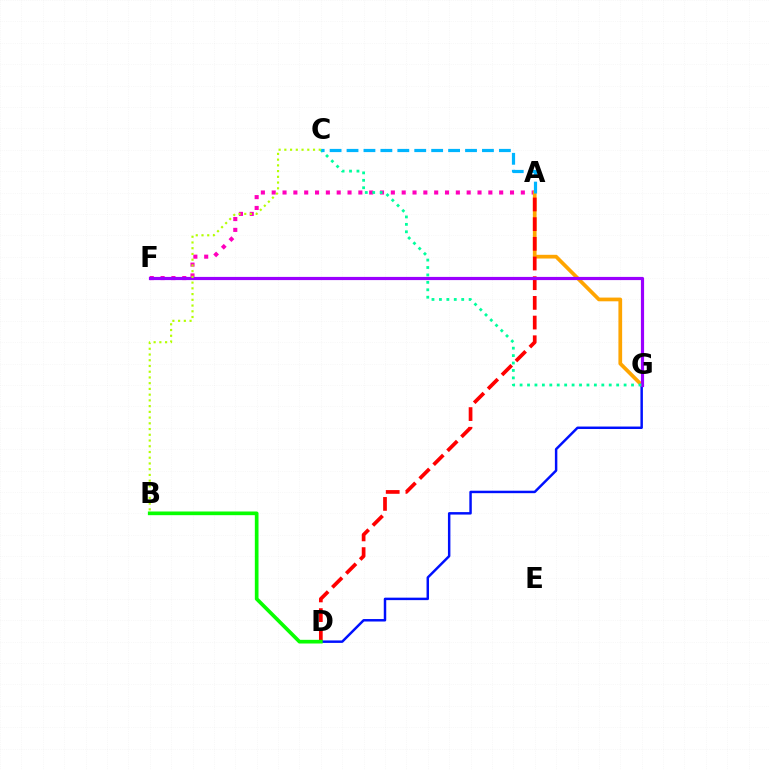{('A', 'F'): [{'color': '#ff00bd', 'line_style': 'dotted', 'thickness': 2.94}], ('A', 'G'): [{'color': '#ffa500', 'line_style': 'solid', 'thickness': 2.68}], ('A', 'D'): [{'color': '#ff0000', 'line_style': 'dashed', 'thickness': 2.67}], ('D', 'G'): [{'color': '#0010ff', 'line_style': 'solid', 'thickness': 1.78}], ('B', 'D'): [{'color': '#08ff00', 'line_style': 'solid', 'thickness': 2.65}], ('F', 'G'): [{'color': '#9b00ff', 'line_style': 'solid', 'thickness': 2.29}], ('C', 'G'): [{'color': '#00ff9d', 'line_style': 'dotted', 'thickness': 2.02}], ('B', 'C'): [{'color': '#b3ff00', 'line_style': 'dotted', 'thickness': 1.56}], ('A', 'C'): [{'color': '#00b5ff', 'line_style': 'dashed', 'thickness': 2.3}]}